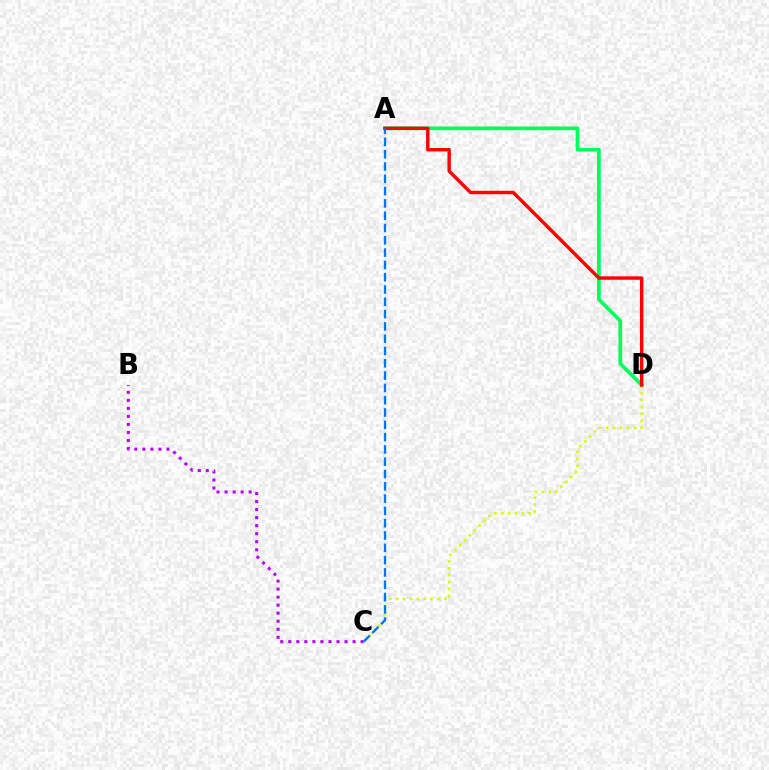{('A', 'D'): [{'color': '#00ff5c', 'line_style': 'solid', 'thickness': 2.69}, {'color': '#ff0000', 'line_style': 'solid', 'thickness': 2.46}], ('C', 'D'): [{'color': '#d1ff00', 'line_style': 'dotted', 'thickness': 1.87}], ('B', 'C'): [{'color': '#b900ff', 'line_style': 'dotted', 'thickness': 2.18}], ('A', 'C'): [{'color': '#0074ff', 'line_style': 'dashed', 'thickness': 1.67}]}